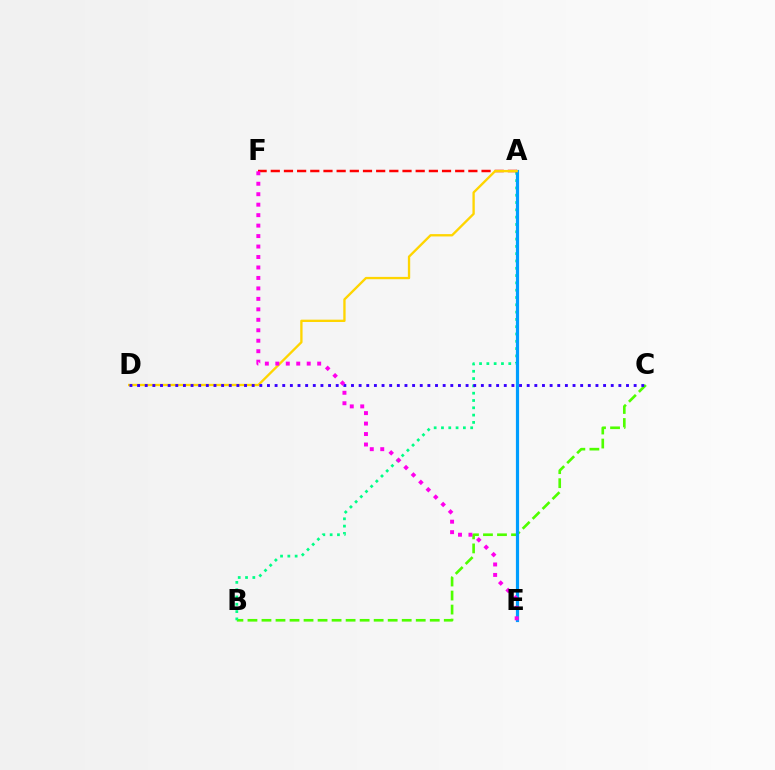{('B', 'C'): [{'color': '#4fff00', 'line_style': 'dashed', 'thickness': 1.91}], ('A', 'B'): [{'color': '#00ff86', 'line_style': 'dotted', 'thickness': 1.98}], ('A', 'E'): [{'color': '#009eff', 'line_style': 'solid', 'thickness': 2.3}], ('A', 'F'): [{'color': '#ff0000', 'line_style': 'dashed', 'thickness': 1.79}], ('A', 'D'): [{'color': '#ffd500', 'line_style': 'solid', 'thickness': 1.68}], ('C', 'D'): [{'color': '#3700ff', 'line_style': 'dotted', 'thickness': 2.08}], ('E', 'F'): [{'color': '#ff00ed', 'line_style': 'dotted', 'thickness': 2.84}]}